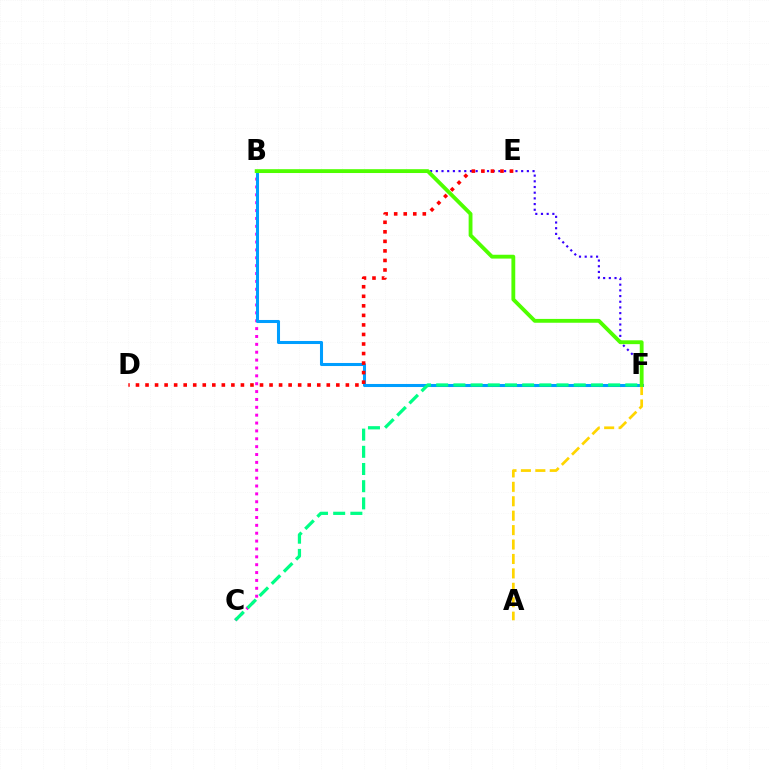{('B', 'C'): [{'color': '#ff00ed', 'line_style': 'dotted', 'thickness': 2.14}], ('B', 'F'): [{'color': '#009eff', 'line_style': 'solid', 'thickness': 2.2}, {'color': '#3700ff', 'line_style': 'dotted', 'thickness': 1.55}, {'color': '#4fff00', 'line_style': 'solid', 'thickness': 2.76}], ('A', 'F'): [{'color': '#ffd500', 'line_style': 'dashed', 'thickness': 1.96}], ('D', 'E'): [{'color': '#ff0000', 'line_style': 'dotted', 'thickness': 2.59}], ('C', 'F'): [{'color': '#00ff86', 'line_style': 'dashed', 'thickness': 2.34}]}